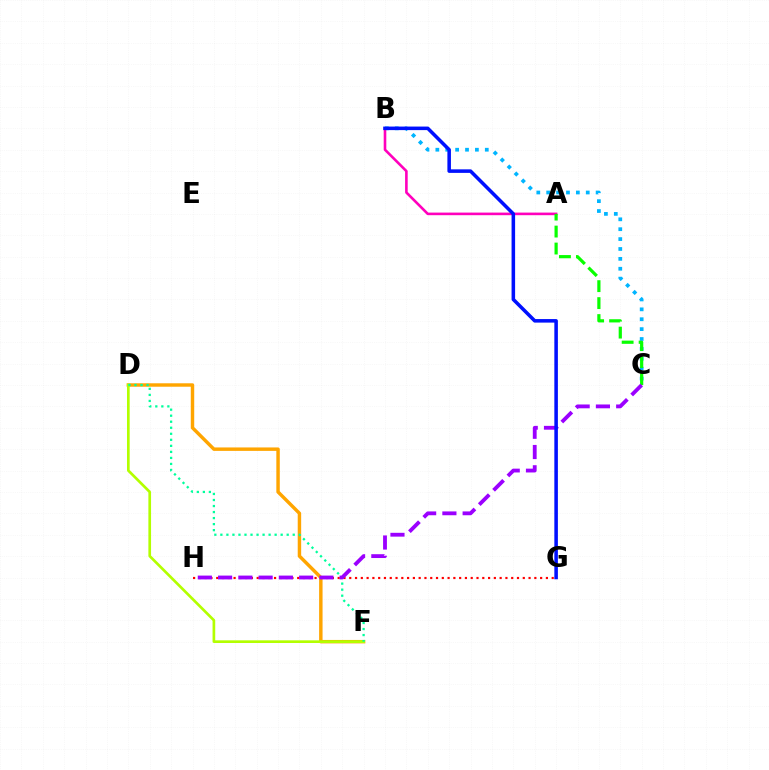{('D', 'F'): [{'color': '#ffa500', 'line_style': 'solid', 'thickness': 2.48}, {'color': '#b3ff00', 'line_style': 'solid', 'thickness': 1.93}, {'color': '#00ff9d', 'line_style': 'dotted', 'thickness': 1.64}], ('B', 'C'): [{'color': '#00b5ff', 'line_style': 'dotted', 'thickness': 2.69}], ('A', 'B'): [{'color': '#ff00bd', 'line_style': 'solid', 'thickness': 1.88}], ('G', 'H'): [{'color': '#ff0000', 'line_style': 'dotted', 'thickness': 1.57}], ('A', 'C'): [{'color': '#08ff00', 'line_style': 'dashed', 'thickness': 2.3}], ('C', 'H'): [{'color': '#9b00ff', 'line_style': 'dashed', 'thickness': 2.75}], ('B', 'G'): [{'color': '#0010ff', 'line_style': 'solid', 'thickness': 2.55}]}